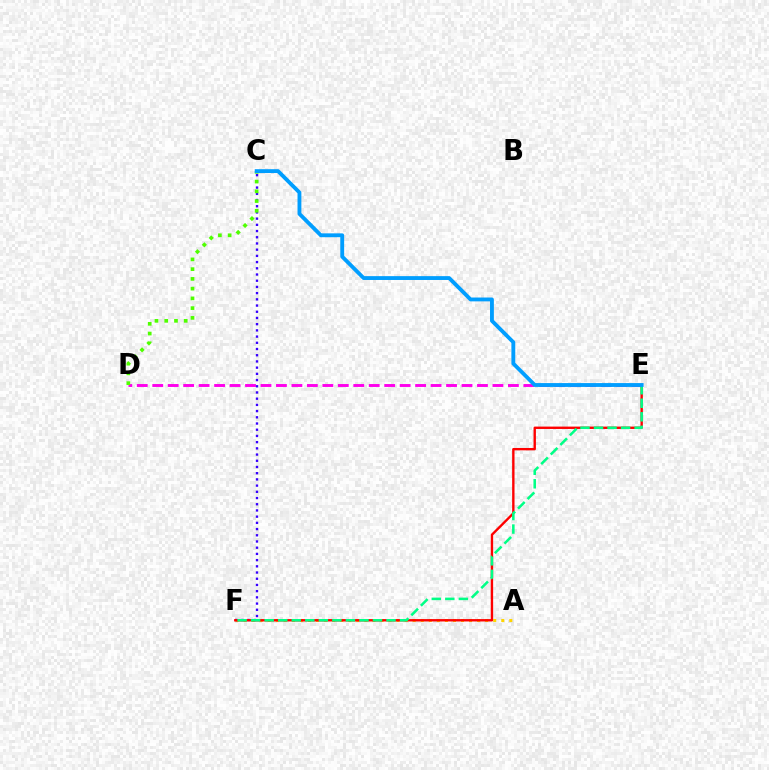{('A', 'F'): [{'color': '#ffd500', 'line_style': 'dotted', 'thickness': 2.19}], ('D', 'E'): [{'color': '#ff00ed', 'line_style': 'dashed', 'thickness': 2.1}], ('C', 'F'): [{'color': '#3700ff', 'line_style': 'dotted', 'thickness': 1.69}], ('E', 'F'): [{'color': '#ff0000', 'line_style': 'solid', 'thickness': 1.71}, {'color': '#00ff86', 'line_style': 'dashed', 'thickness': 1.84}], ('C', 'D'): [{'color': '#4fff00', 'line_style': 'dotted', 'thickness': 2.65}], ('C', 'E'): [{'color': '#009eff', 'line_style': 'solid', 'thickness': 2.77}]}